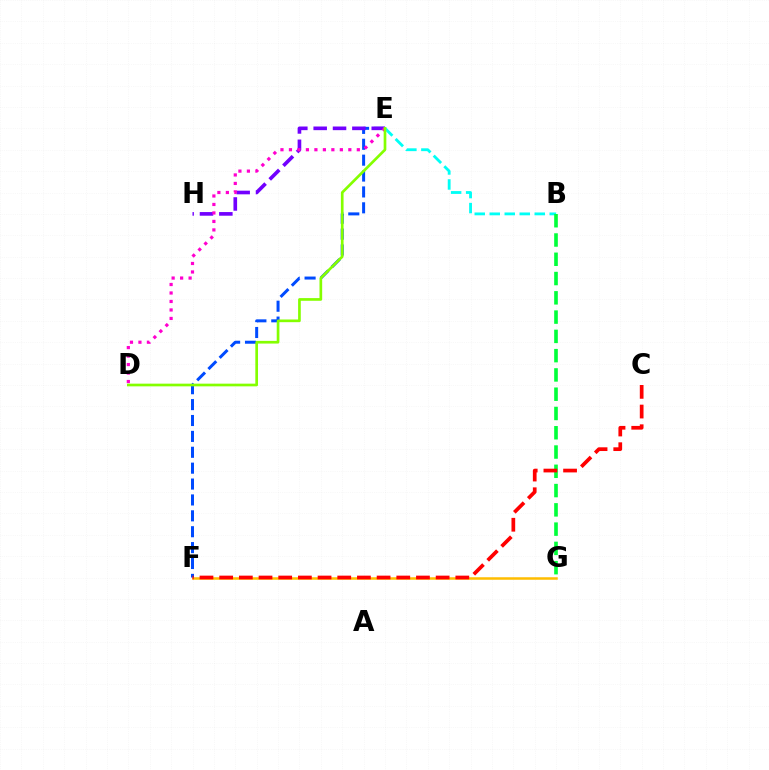{('F', 'G'): [{'color': '#ffbd00', 'line_style': 'solid', 'thickness': 1.81}], ('E', 'F'): [{'color': '#004bff', 'line_style': 'dashed', 'thickness': 2.16}], ('E', 'H'): [{'color': '#7200ff', 'line_style': 'dashed', 'thickness': 2.63}], ('B', 'E'): [{'color': '#00fff6', 'line_style': 'dashed', 'thickness': 2.04}], ('B', 'G'): [{'color': '#00ff39', 'line_style': 'dashed', 'thickness': 2.62}], ('C', 'F'): [{'color': '#ff0000', 'line_style': 'dashed', 'thickness': 2.67}], ('D', 'E'): [{'color': '#ff00cf', 'line_style': 'dotted', 'thickness': 2.31}, {'color': '#84ff00', 'line_style': 'solid', 'thickness': 1.93}]}